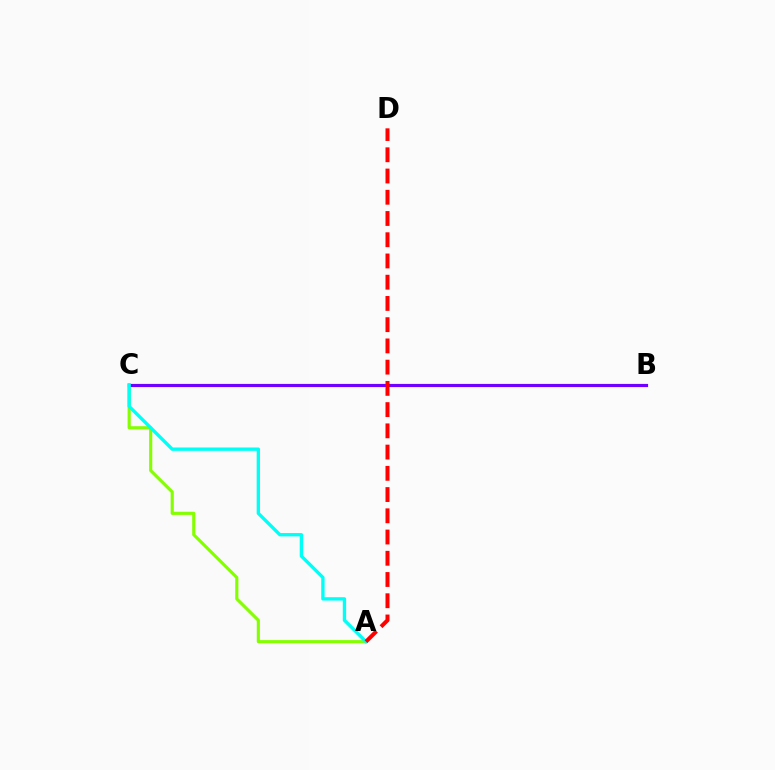{('A', 'C'): [{'color': '#84ff00', 'line_style': 'solid', 'thickness': 2.26}, {'color': '#00fff6', 'line_style': 'solid', 'thickness': 2.4}], ('B', 'C'): [{'color': '#7200ff', 'line_style': 'solid', 'thickness': 2.29}], ('A', 'D'): [{'color': '#ff0000', 'line_style': 'dashed', 'thickness': 2.88}]}